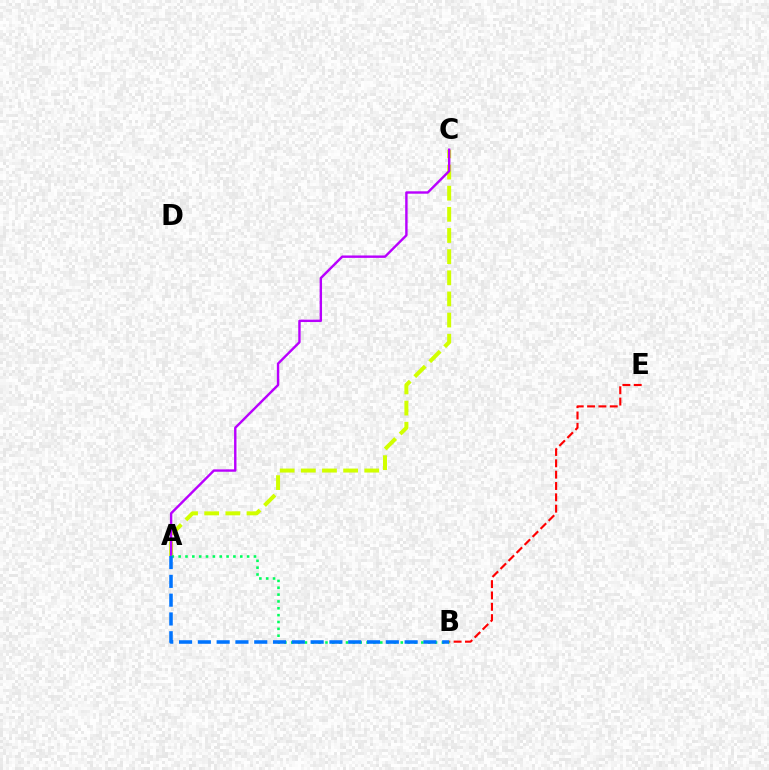{('A', 'C'): [{'color': '#d1ff00', 'line_style': 'dashed', 'thickness': 2.87}, {'color': '#b900ff', 'line_style': 'solid', 'thickness': 1.73}], ('B', 'E'): [{'color': '#ff0000', 'line_style': 'dashed', 'thickness': 1.54}], ('A', 'B'): [{'color': '#00ff5c', 'line_style': 'dotted', 'thickness': 1.86}, {'color': '#0074ff', 'line_style': 'dashed', 'thickness': 2.55}]}